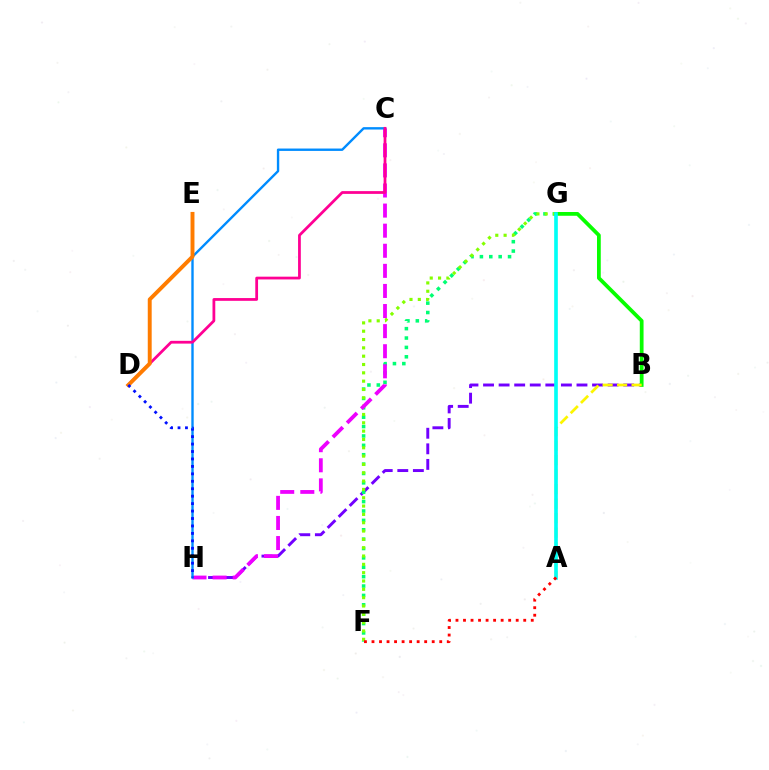{('B', 'H'): [{'color': '#7200ff', 'line_style': 'dashed', 'thickness': 2.12}], ('F', 'G'): [{'color': '#00ff74', 'line_style': 'dotted', 'thickness': 2.55}, {'color': '#84ff00', 'line_style': 'dotted', 'thickness': 2.26}], ('B', 'G'): [{'color': '#08ff00', 'line_style': 'solid', 'thickness': 2.71}], ('C', 'H'): [{'color': '#ee00ff', 'line_style': 'dashed', 'thickness': 2.73}, {'color': '#008cff', 'line_style': 'solid', 'thickness': 1.72}], ('C', 'D'): [{'color': '#ff0094', 'line_style': 'solid', 'thickness': 1.99}], ('D', 'E'): [{'color': '#ff7c00', 'line_style': 'solid', 'thickness': 2.82}], ('D', 'H'): [{'color': '#0010ff', 'line_style': 'dotted', 'thickness': 2.02}], ('A', 'B'): [{'color': '#fcf500', 'line_style': 'dashed', 'thickness': 1.97}], ('A', 'G'): [{'color': '#00fff6', 'line_style': 'solid', 'thickness': 2.63}], ('A', 'F'): [{'color': '#ff0000', 'line_style': 'dotted', 'thickness': 2.05}]}